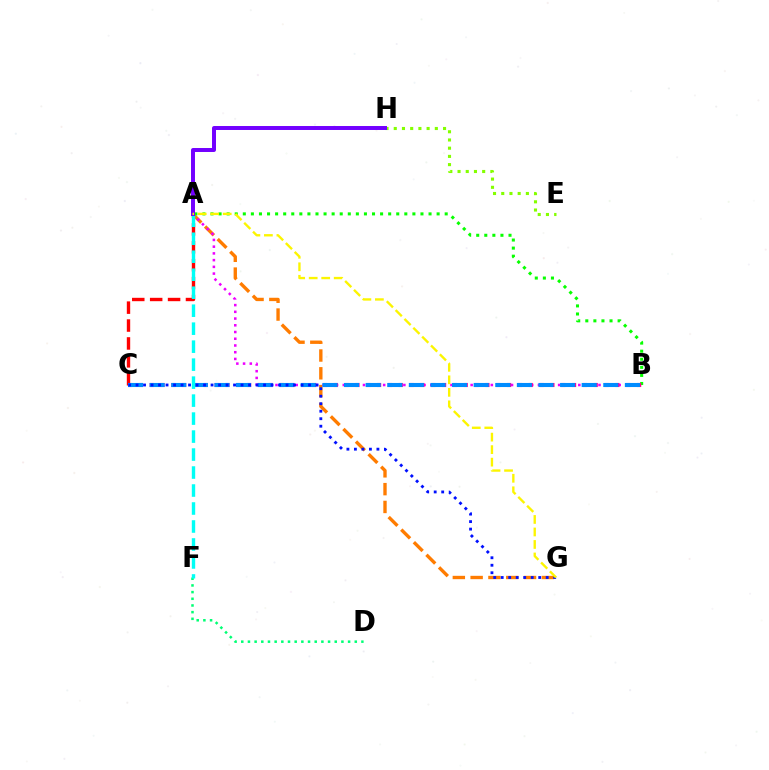{('A', 'C'): [{'color': '#ff0000', 'line_style': 'dashed', 'thickness': 2.43}], ('A', 'G'): [{'color': '#ff7c00', 'line_style': 'dashed', 'thickness': 2.42}, {'color': '#fcf500', 'line_style': 'dashed', 'thickness': 1.7}], ('A', 'B'): [{'color': '#ee00ff', 'line_style': 'dotted', 'thickness': 1.83}, {'color': '#08ff00', 'line_style': 'dotted', 'thickness': 2.19}], ('D', 'F'): [{'color': '#00ff74', 'line_style': 'dotted', 'thickness': 1.81}], ('B', 'C'): [{'color': '#ff0094', 'line_style': 'dotted', 'thickness': 2.94}, {'color': '#008cff', 'line_style': 'dashed', 'thickness': 2.93}], ('A', 'F'): [{'color': '#00fff6', 'line_style': 'dashed', 'thickness': 2.44}], ('E', 'H'): [{'color': '#84ff00', 'line_style': 'dotted', 'thickness': 2.23}], ('A', 'H'): [{'color': '#7200ff', 'line_style': 'solid', 'thickness': 2.86}], ('C', 'G'): [{'color': '#0010ff', 'line_style': 'dotted', 'thickness': 2.04}]}